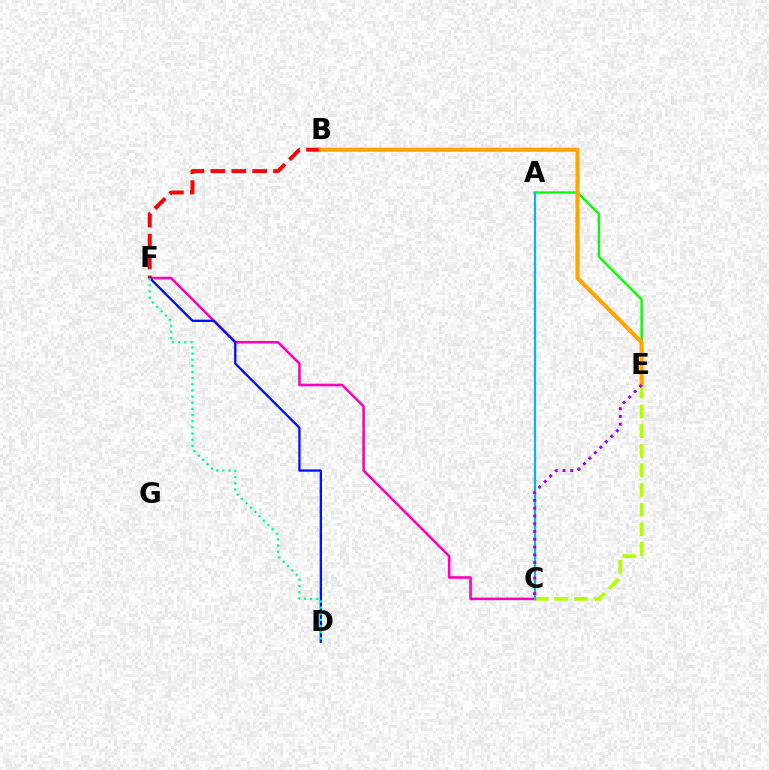{('C', 'E'): [{'color': '#b3ff00', 'line_style': 'dashed', 'thickness': 2.67}, {'color': '#9b00ff', 'line_style': 'dotted', 'thickness': 2.11}], ('C', 'F'): [{'color': '#ff00bd', 'line_style': 'solid', 'thickness': 1.86}], ('A', 'E'): [{'color': '#08ff00', 'line_style': 'solid', 'thickness': 1.72}], ('A', 'C'): [{'color': '#00b5ff', 'line_style': 'solid', 'thickness': 1.62}], ('B', 'F'): [{'color': '#ff0000', 'line_style': 'dashed', 'thickness': 2.84}], ('B', 'E'): [{'color': '#ffa500', 'line_style': 'solid', 'thickness': 2.95}], ('D', 'F'): [{'color': '#0010ff', 'line_style': 'solid', 'thickness': 1.67}, {'color': '#00ff9d', 'line_style': 'dotted', 'thickness': 1.67}]}